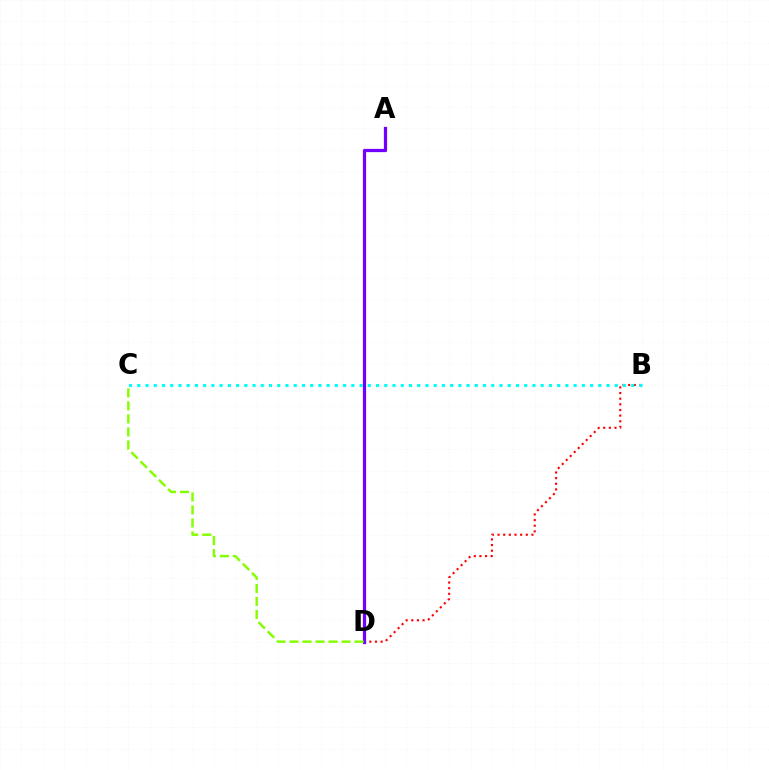{('B', 'D'): [{'color': '#ff0000', 'line_style': 'dotted', 'thickness': 1.53}], ('A', 'D'): [{'color': '#7200ff', 'line_style': 'solid', 'thickness': 2.34}], ('B', 'C'): [{'color': '#00fff6', 'line_style': 'dotted', 'thickness': 2.24}], ('C', 'D'): [{'color': '#84ff00', 'line_style': 'dashed', 'thickness': 1.77}]}